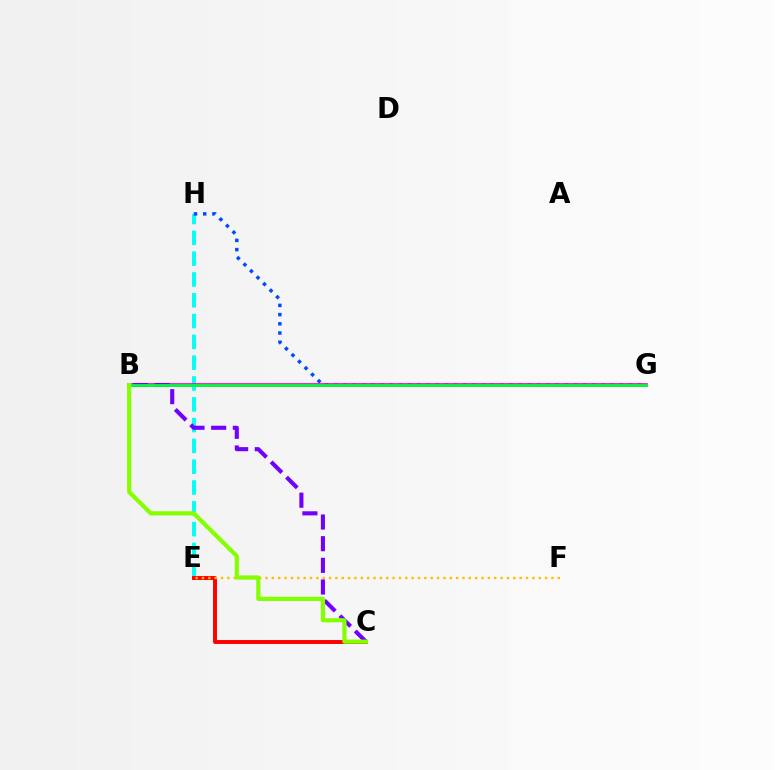{('E', 'H'): [{'color': '#00fff6', 'line_style': 'dashed', 'thickness': 2.83}], ('G', 'H'): [{'color': '#004bff', 'line_style': 'dotted', 'thickness': 2.5}], ('C', 'E'): [{'color': '#ff0000', 'line_style': 'solid', 'thickness': 2.82}], ('B', 'G'): [{'color': '#ff00cf', 'line_style': 'solid', 'thickness': 2.68}, {'color': '#00ff39', 'line_style': 'solid', 'thickness': 1.99}], ('E', 'F'): [{'color': '#ffbd00', 'line_style': 'dotted', 'thickness': 1.73}], ('B', 'C'): [{'color': '#7200ff', 'line_style': 'dashed', 'thickness': 2.94}, {'color': '#84ff00', 'line_style': 'solid', 'thickness': 3.0}]}